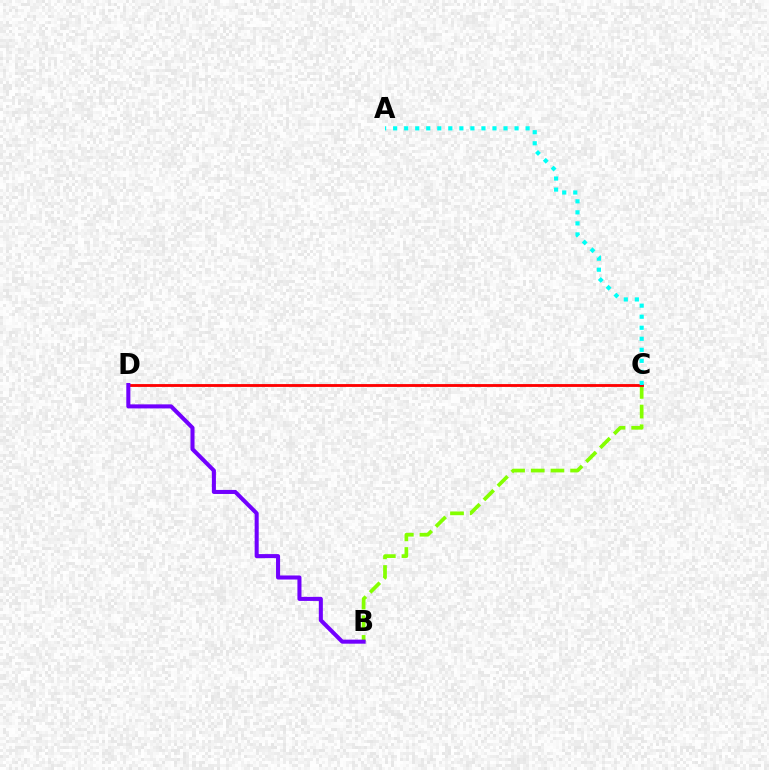{('B', 'C'): [{'color': '#84ff00', 'line_style': 'dashed', 'thickness': 2.68}], ('C', 'D'): [{'color': '#ff0000', 'line_style': 'solid', 'thickness': 2.04}], ('B', 'D'): [{'color': '#7200ff', 'line_style': 'solid', 'thickness': 2.92}], ('A', 'C'): [{'color': '#00fff6', 'line_style': 'dotted', 'thickness': 3.0}]}